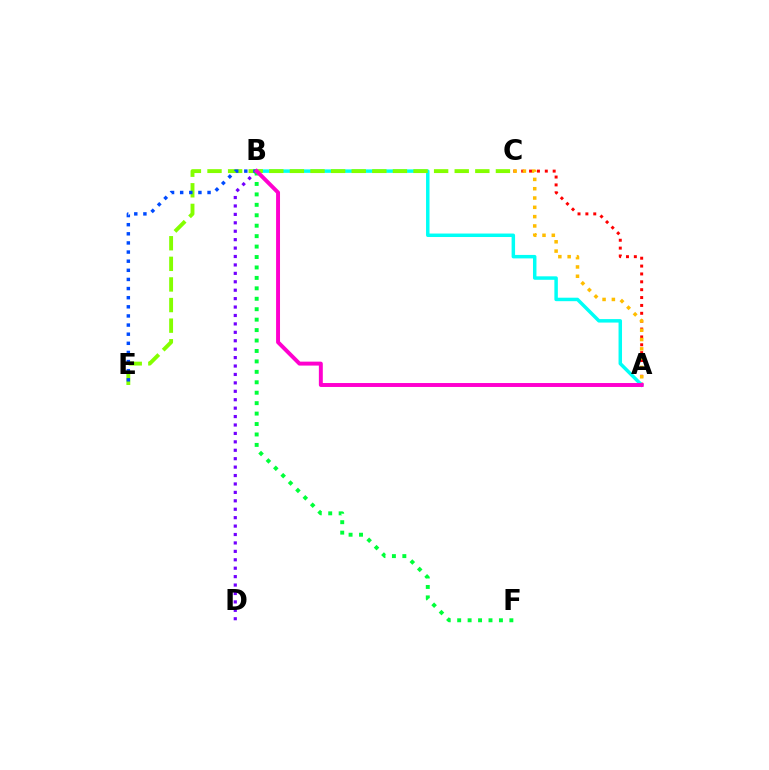{('A', 'C'): [{'color': '#ff0000', 'line_style': 'dotted', 'thickness': 2.14}, {'color': '#ffbd00', 'line_style': 'dotted', 'thickness': 2.53}], ('B', 'D'): [{'color': '#7200ff', 'line_style': 'dotted', 'thickness': 2.29}], ('A', 'B'): [{'color': '#00fff6', 'line_style': 'solid', 'thickness': 2.5}, {'color': '#ff00cf', 'line_style': 'solid', 'thickness': 2.84}], ('C', 'E'): [{'color': '#84ff00', 'line_style': 'dashed', 'thickness': 2.8}], ('B', 'E'): [{'color': '#004bff', 'line_style': 'dotted', 'thickness': 2.48}], ('B', 'F'): [{'color': '#00ff39', 'line_style': 'dotted', 'thickness': 2.84}]}